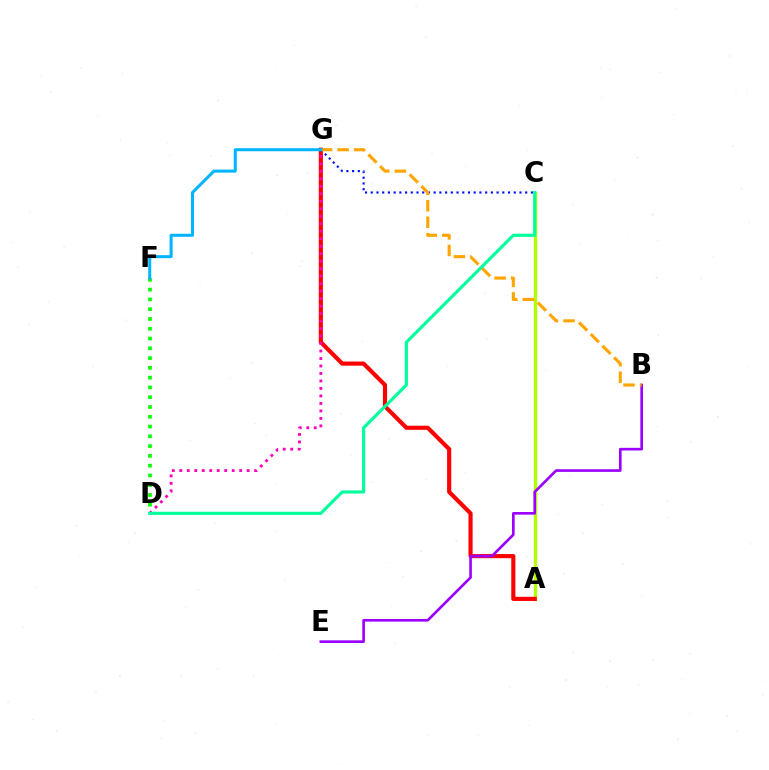{('A', 'C'): [{'color': '#b3ff00', 'line_style': 'solid', 'thickness': 2.43}], ('A', 'G'): [{'color': '#ff0000', 'line_style': 'solid', 'thickness': 2.98}], ('B', 'E'): [{'color': '#9b00ff', 'line_style': 'solid', 'thickness': 1.91}], ('D', 'F'): [{'color': '#08ff00', 'line_style': 'dotted', 'thickness': 2.66}], ('C', 'G'): [{'color': '#0010ff', 'line_style': 'dotted', 'thickness': 1.55}], ('D', 'G'): [{'color': '#ff00bd', 'line_style': 'dotted', 'thickness': 2.03}], ('B', 'G'): [{'color': '#ffa500', 'line_style': 'dashed', 'thickness': 2.24}], ('C', 'D'): [{'color': '#00ff9d', 'line_style': 'solid', 'thickness': 2.26}], ('F', 'G'): [{'color': '#00b5ff', 'line_style': 'solid', 'thickness': 2.17}]}